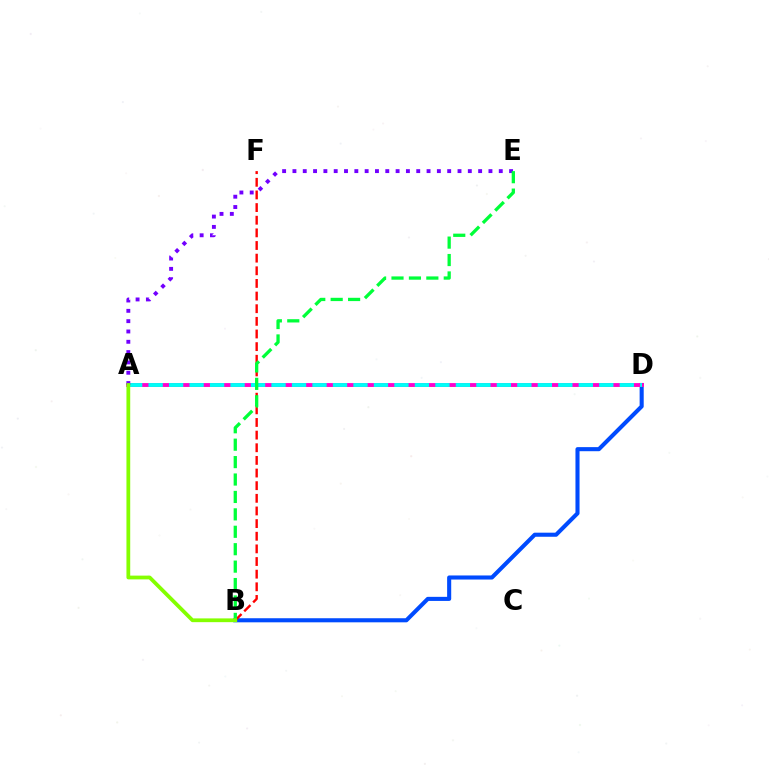{('B', 'D'): [{'color': '#004bff', 'line_style': 'solid', 'thickness': 2.94}], ('A', 'D'): [{'color': '#ffbd00', 'line_style': 'solid', 'thickness': 1.94}, {'color': '#ff00cf', 'line_style': 'solid', 'thickness': 2.75}, {'color': '#00fff6', 'line_style': 'dashed', 'thickness': 2.78}], ('B', 'F'): [{'color': '#ff0000', 'line_style': 'dashed', 'thickness': 1.72}], ('A', 'E'): [{'color': '#7200ff', 'line_style': 'dotted', 'thickness': 2.8}], ('B', 'E'): [{'color': '#00ff39', 'line_style': 'dashed', 'thickness': 2.37}], ('A', 'B'): [{'color': '#84ff00', 'line_style': 'solid', 'thickness': 2.71}]}